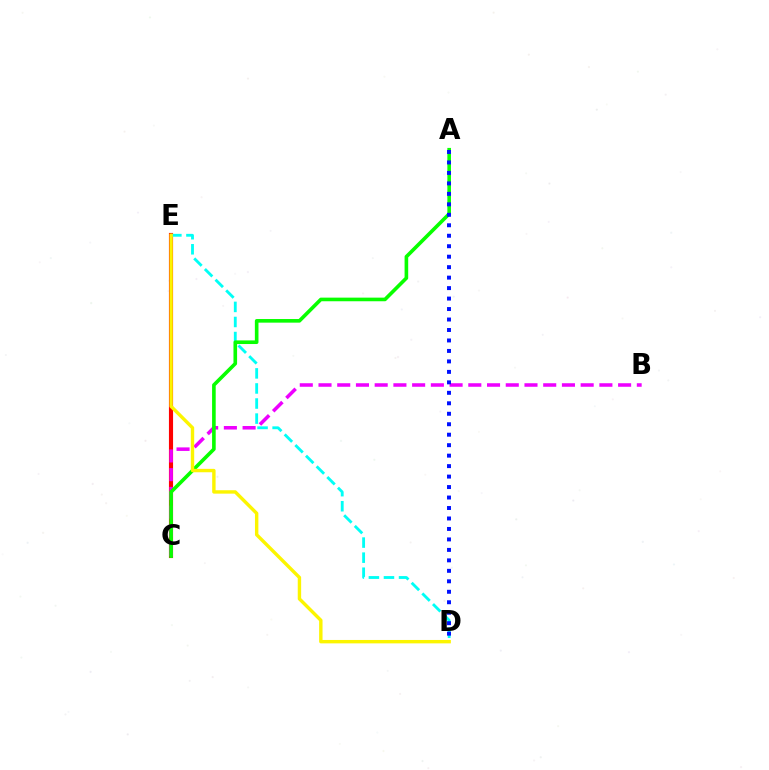{('C', 'E'): [{'color': '#ff0000', 'line_style': 'solid', 'thickness': 2.98}], ('B', 'C'): [{'color': '#ee00ff', 'line_style': 'dashed', 'thickness': 2.54}], ('D', 'E'): [{'color': '#00fff6', 'line_style': 'dashed', 'thickness': 2.05}, {'color': '#fcf500', 'line_style': 'solid', 'thickness': 2.45}], ('A', 'C'): [{'color': '#08ff00', 'line_style': 'solid', 'thickness': 2.61}], ('A', 'D'): [{'color': '#0010ff', 'line_style': 'dotted', 'thickness': 2.85}]}